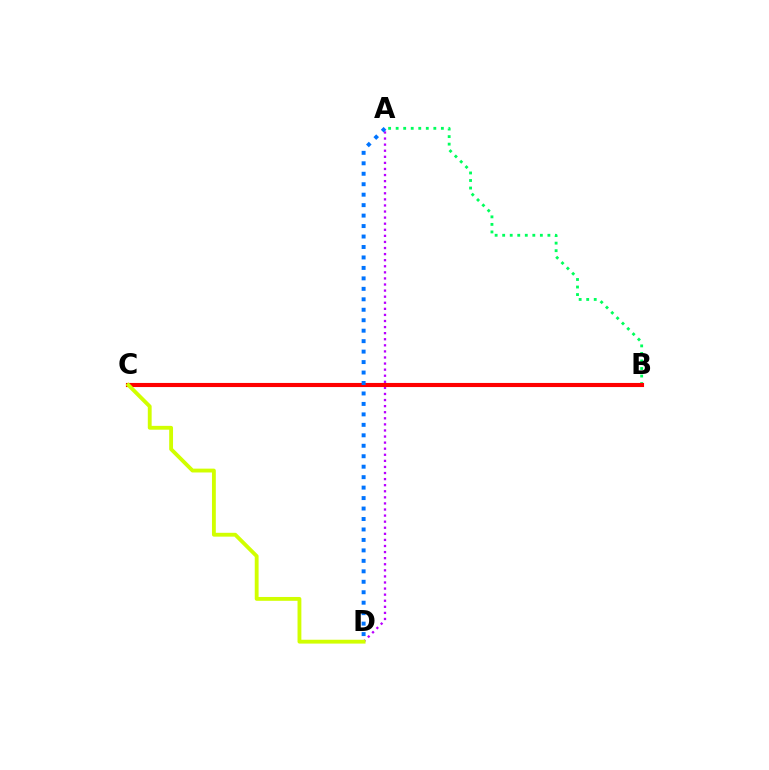{('A', 'B'): [{'color': '#00ff5c', 'line_style': 'dotted', 'thickness': 2.05}], ('A', 'D'): [{'color': '#b900ff', 'line_style': 'dotted', 'thickness': 1.65}, {'color': '#0074ff', 'line_style': 'dotted', 'thickness': 2.84}], ('B', 'C'): [{'color': '#ff0000', 'line_style': 'solid', 'thickness': 2.96}], ('C', 'D'): [{'color': '#d1ff00', 'line_style': 'solid', 'thickness': 2.77}]}